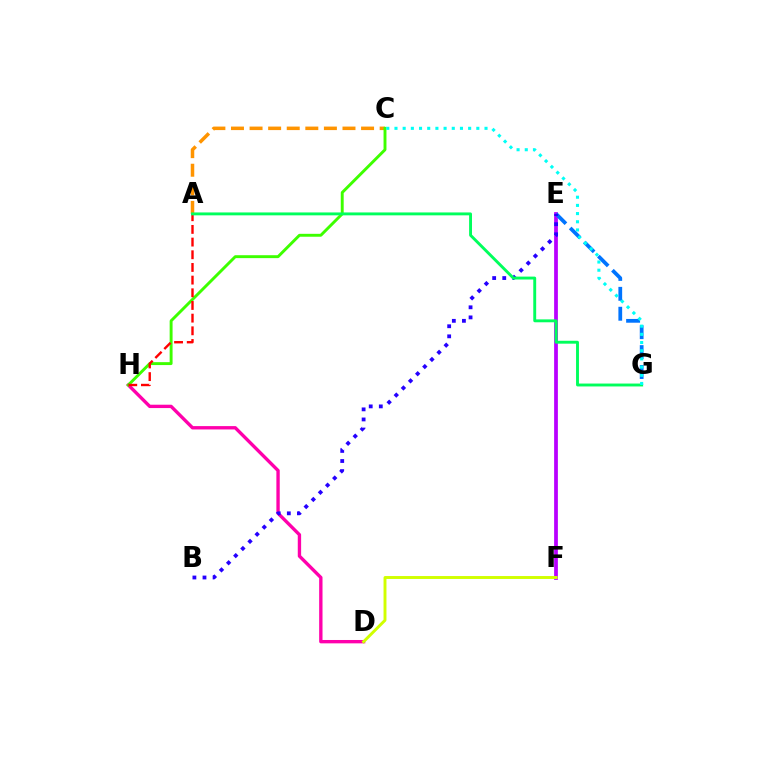{('E', 'F'): [{'color': '#b900ff', 'line_style': 'solid', 'thickness': 2.7}], ('D', 'H'): [{'color': '#ff00ac', 'line_style': 'solid', 'thickness': 2.41}], ('E', 'G'): [{'color': '#0074ff', 'line_style': 'dashed', 'thickness': 2.71}], ('A', 'C'): [{'color': '#ff9400', 'line_style': 'dashed', 'thickness': 2.52}], ('D', 'F'): [{'color': '#d1ff00', 'line_style': 'solid', 'thickness': 2.1}], ('B', 'E'): [{'color': '#2500ff', 'line_style': 'dotted', 'thickness': 2.74}], ('C', 'H'): [{'color': '#3dff00', 'line_style': 'solid', 'thickness': 2.1}], ('A', 'H'): [{'color': '#ff0000', 'line_style': 'dashed', 'thickness': 1.72}], ('A', 'G'): [{'color': '#00ff5c', 'line_style': 'solid', 'thickness': 2.09}], ('C', 'G'): [{'color': '#00fff6', 'line_style': 'dotted', 'thickness': 2.22}]}